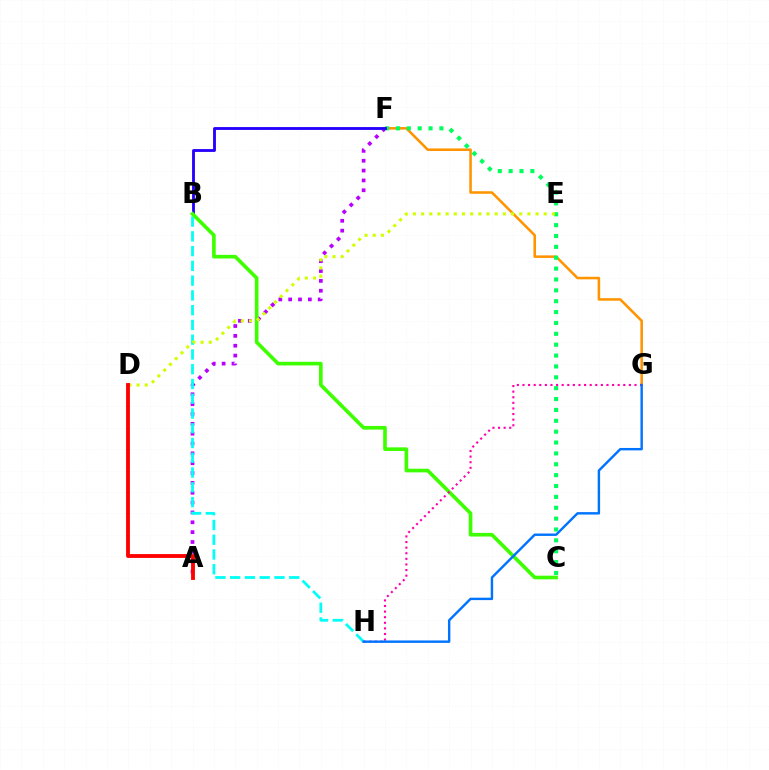{('F', 'G'): [{'color': '#ff9400', 'line_style': 'solid', 'thickness': 1.84}], ('A', 'F'): [{'color': '#b900ff', 'line_style': 'dotted', 'thickness': 2.68}], ('C', 'F'): [{'color': '#00ff5c', 'line_style': 'dotted', 'thickness': 2.95}], ('B', 'F'): [{'color': '#2500ff', 'line_style': 'solid', 'thickness': 2.05}], ('B', 'H'): [{'color': '#00fff6', 'line_style': 'dashed', 'thickness': 2.01}], ('B', 'C'): [{'color': '#3dff00', 'line_style': 'solid', 'thickness': 2.62}], ('G', 'H'): [{'color': '#ff00ac', 'line_style': 'dotted', 'thickness': 1.52}, {'color': '#0074ff', 'line_style': 'solid', 'thickness': 1.74}], ('D', 'E'): [{'color': '#d1ff00', 'line_style': 'dotted', 'thickness': 2.22}], ('A', 'D'): [{'color': '#ff0000', 'line_style': 'solid', 'thickness': 2.77}]}